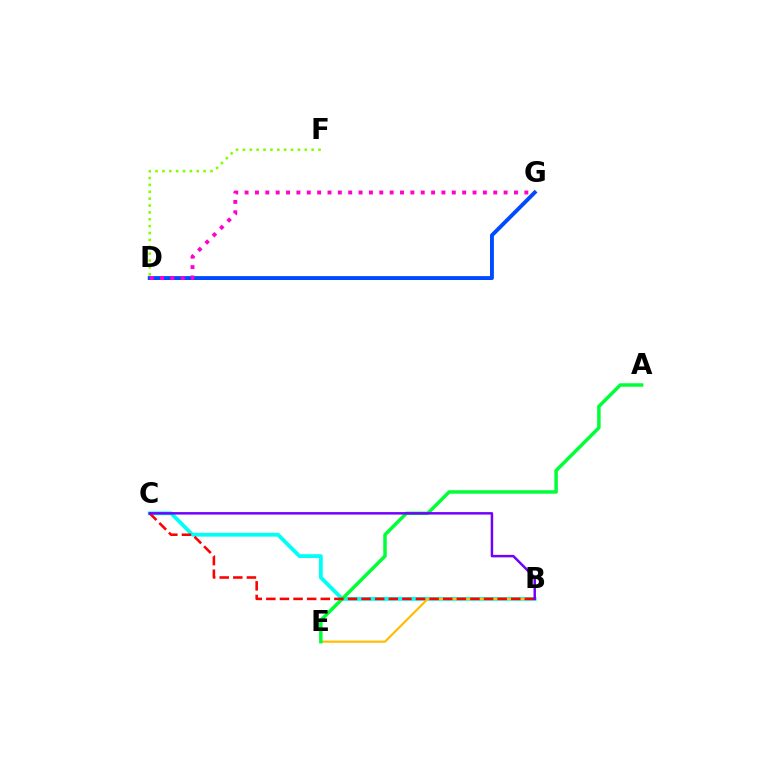{('B', 'C'): [{'color': '#00fff6', 'line_style': 'solid', 'thickness': 2.75}, {'color': '#ff0000', 'line_style': 'dashed', 'thickness': 1.85}, {'color': '#7200ff', 'line_style': 'solid', 'thickness': 1.78}], ('B', 'E'): [{'color': '#ffbd00', 'line_style': 'solid', 'thickness': 1.56}], ('D', 'F'): [{'color': '#84ff00', 'line_style': 'dotted', 'thickness': 1.87}], ('D', 'G'): [{'color': '#004bff', 'line_style': 'solid', 'thickness': 2.81}, {'color': '#ff00cf', 'line_style': 'dotted', 'thickness': 2.82}], ('A', 'E'): [{'color': '#00ff39', 'line_style': 'solid', 'thickness': 2.51}]}